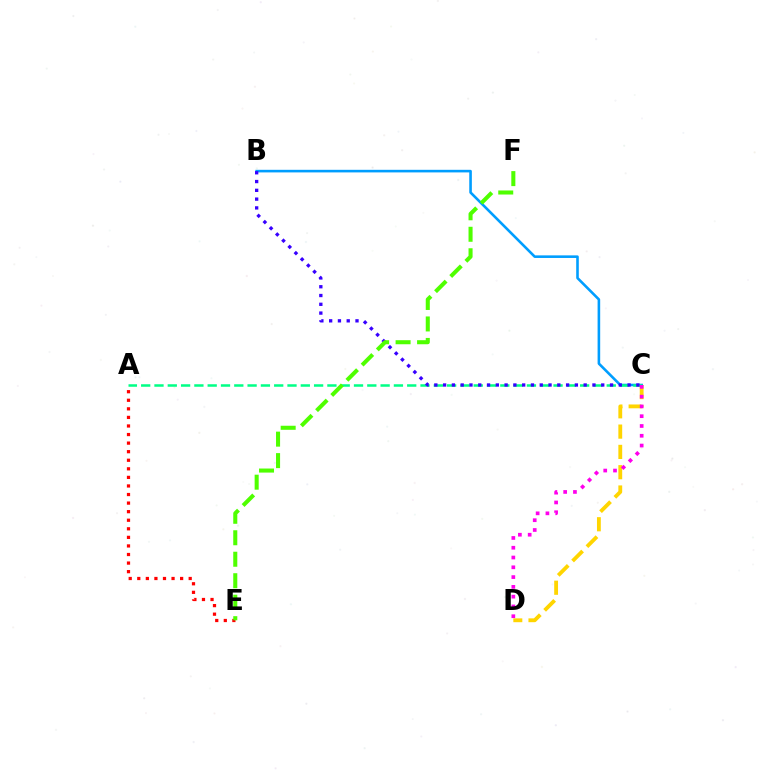{('B', 'C'): [{'color': '#009eff', 'line_style': 'solid', 'thickness': 1.87}, {'color': '#3700ff', 'line_style': 'dotted', 'thickness': 2.39}], ('C', 'D'): [{'color': '#ffd500', 'line_style': 'dashed', 'thickness': 2.76}, {'color': '#ff00ed', 'line_style': 'dotted', 'thickness': 2.66}], ('A', 'C'): [{'color': '#00ff86', 'line_style': 'dashed', 'thickness': 1.81}], ('A', 'E'): [{'color': '#ff0000', 'line_style': 'dotted', 'thickness': 2.33}], ('E', 'F'): [{'color': '#4fff00', 'line_style': 'dashed', 'thickness': 2.92}]}